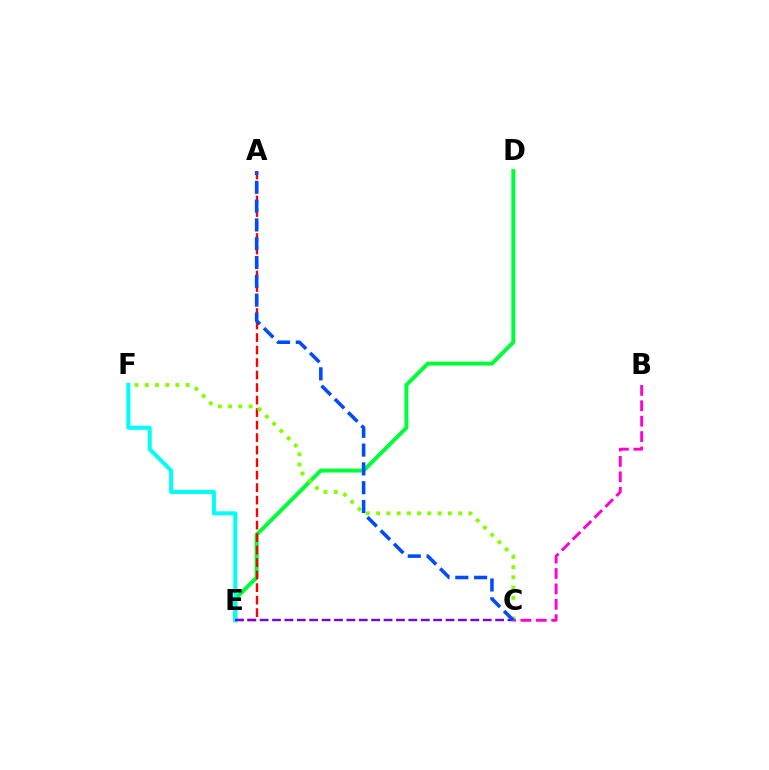{('C', 'E'): [{'color': '#ffbd00', 'line_style': 'dotted', 'thickness': 1.68}, {'color': '#7200ff', 'line_style': 'dashed', 'thickness': 1.68}], ('D', 'E'): [{'color': '#00ff39', 'line_style': 'solid', 'thickness': 2.85}], ('A', 'E'): [{'color': '#ff0000', 'line_style': 'dashed', 'thickness': 1.7}], ('E', 'F'): [{'color': '#00fff6', 'line_style': 'solid', 'thickness': 2.91}], ('C', 'F'): [{'color': '#84ff00', 'line_style': 'dotted', 'thickness': 2.78}], ('B', 'C'): [{'color': '#ff00cf', 'line_style': 'dashed', 'thickness': 2.09}], ('A', 'C'): [{'color': '#004bff', 'line_style': 'dashed', 'thickness': 2.55}]}